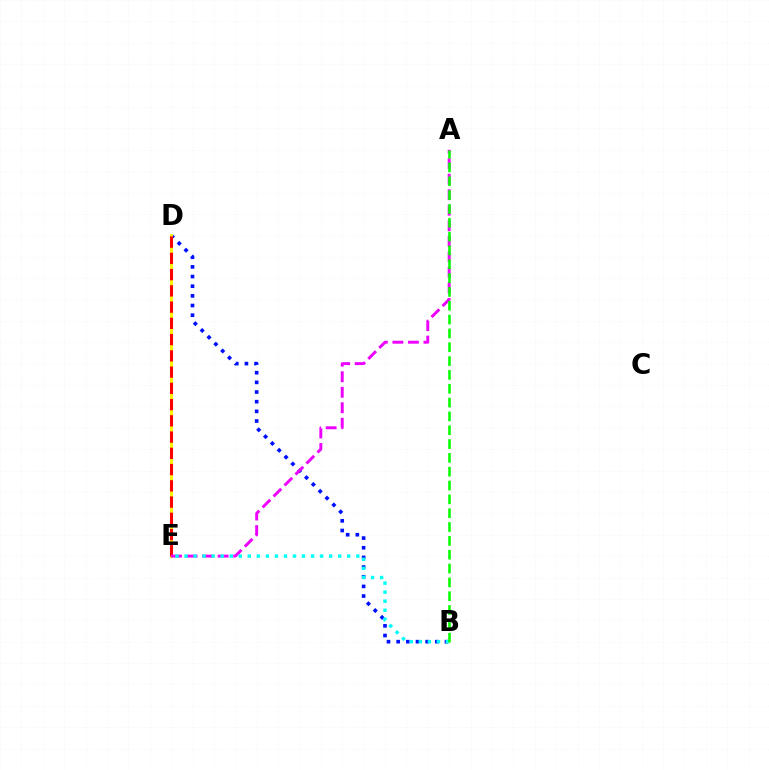{('B', 'D'): [{'color': '#0010ff', 'line_style': 'dotted', 'thickness': 2.63}], ('D', 'E'): [{'color': '#fcf500', 'line_style': 'solid', 'thickness': 2.14}, {'color': '#ff0000', 'line_style': 'dashed', 'thickness': 2.21}], ('A', 'E'): [{'color': '#ee00ff', 'line_style': 'dashed', 'thickness': 2.11}], ('B', 'E'): [{'color': '#00fff6', 'line_style': 'dotted', 'thickness': 2.46}], ('A', 'B'): [{'color': '#08ff00', 'line_style': 'dashed', 'thickness': 1.88}]}